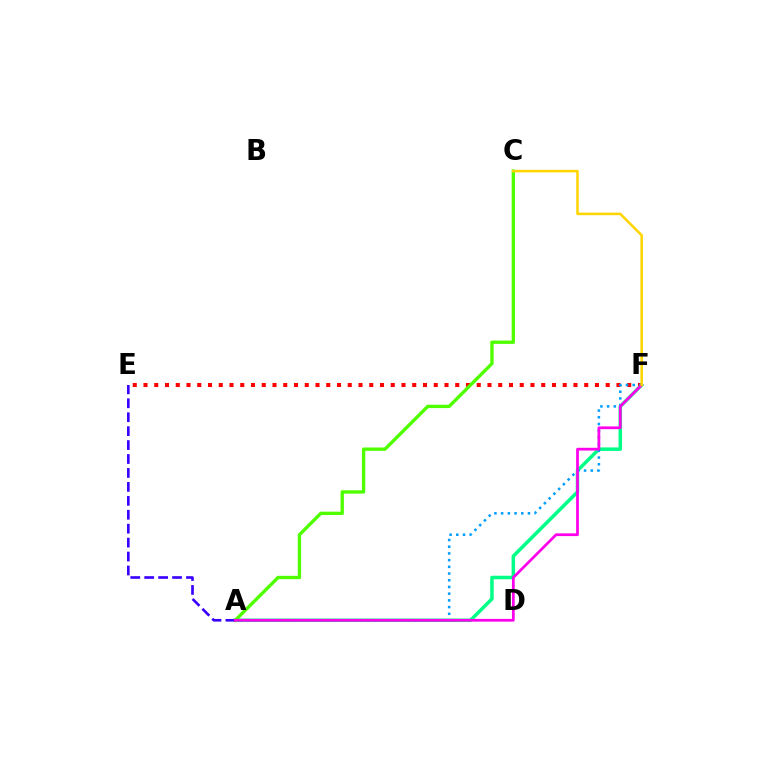{('E', 'F'): [{'color': '#ff0000', 'line_style': 'dotted', 'thickness': 2.92}], ('A', 'F'): [{'color': '#00ff86', 'line_style': 'solid', 'thickness': 2.52}, {'color': '#009eff', 'line_style': 'dotted', 'thickness': 1.82}, {'color': '#ff00ed', 'line_style': 'solid', 'thickness': 1.98}], ('A', 'C'): [{'color': '#4fff00', 'line_style': 'solid', 'thickness': 2.41}], ('A', 'E'): [{'color': '#3700ff', 'line_style': 'dashed', 'thickness': 1.89}], ('C', 'F'): [{'color': '#ffd500', 'line_style': 'solid', 'thickness': 1.83}]}